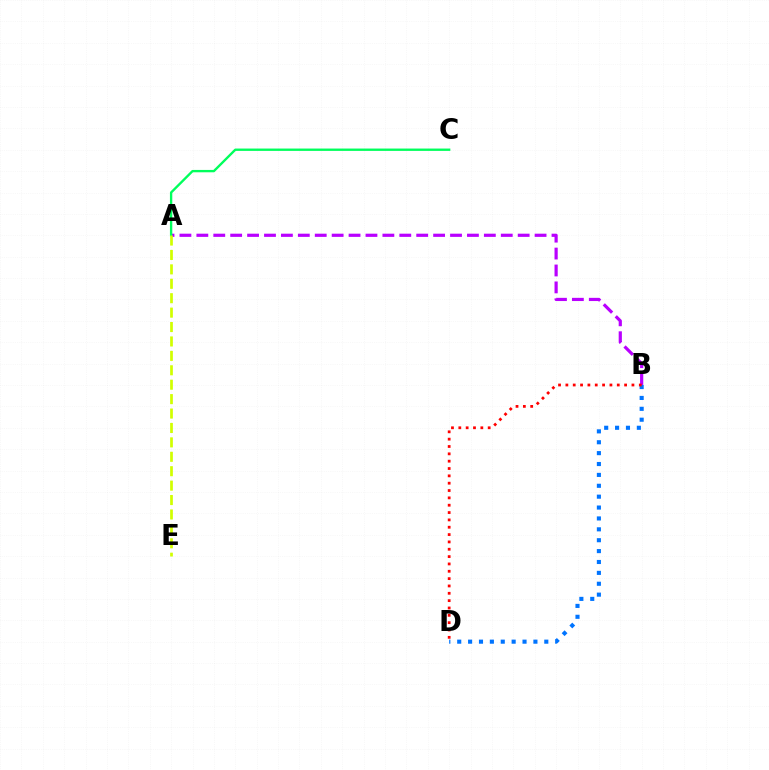{('A', 'B'): [{'color': '#b900ff', 'line_style': 'dashed', 'thickness': 2.3}], ('B', 'D'): [{'color': '#0074ff', 'line_style': 'dotted', 'thickness': 2.96}, {'color': '#ff0000', 'line_style': 'dotted', 'thickness': 1.99}], ('A', 'C'): [{'color': '#00ff5c', 'line_style': 'solid', 'thickness': 1.7}], ('A', 'E'): [{'color': '#d1ff00', 'line_style': 'dashed', 'thickness': 1.96}]}